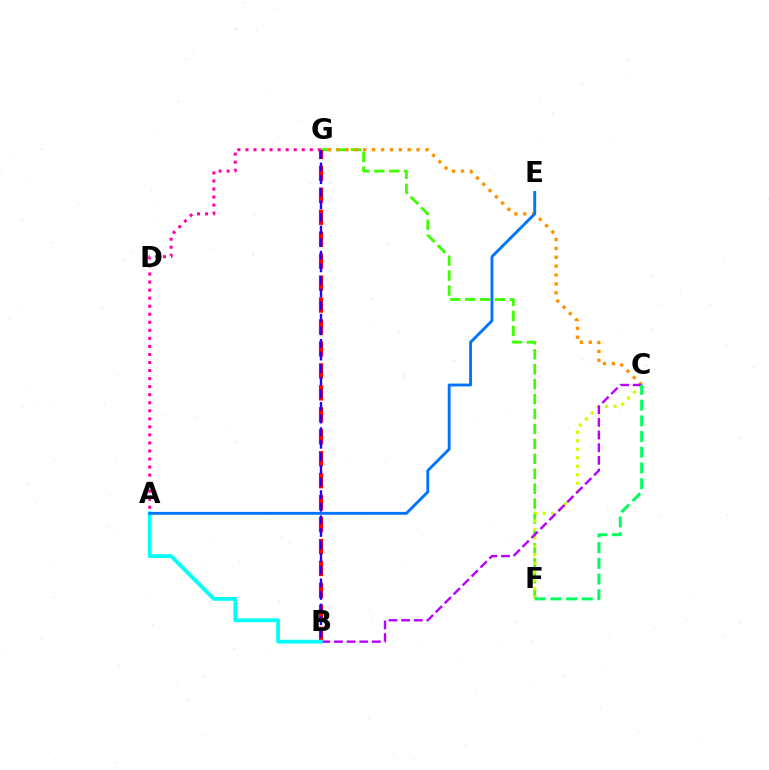{('F', 'G'): [{'color': '#3dff00', 'line_style': 'dashed', 'thickness': 2.03}], ('A', 'G'): [{'color': '#ff00ac', 'line_style': 'dotted', 'thickness': 2.18}], ('C', 'F'): [{'color': '#d1ff00', 'line_style': 'dotted', 'thickness': 2.3}, {'color': '#00ff5c', 'line_style': 'dashed', 'thickness': 2.13}], ('C', 'G'): [{'color': '#ff9400', 'line_style': 'dotted', 'thickness': 2.41}], ('B', 'G'): [{'color': '#ff0000', 'line_style': 'dashed', 'thickness': 2.98}, {'color': '#2500ff', 'line_style': 'dashed', 'thickness': 1.71}], ('B', 'C'): [{'color': '#b900ff', 'line_style': 'dashed', 'thickness': 1.72}], ('A', 'B'): [{'color': '#00fff6', 'line_style': 'solid', 'thickness': 2.72}], ('A', 'E'): [{'color': '#0074ff', 'line_style': 'solid', 'thickness': 2.06}]}